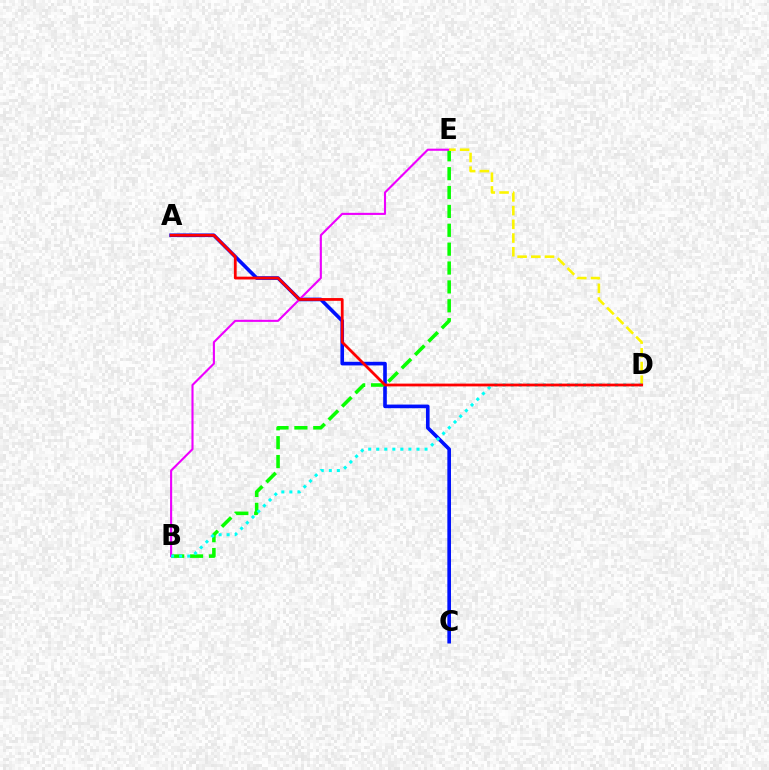{('A', 'C'): [{'color': '#0010ff', 'line_style': 'solid', 'thickness': 2.62}], ('B', 'E'): [{'color': '#08ff00', 'line_style': 'dashed', 'thickness': 2.56}, {'color': '#ee00ff', 'line_style': 'solid', 'thickness': 1.52}], ('D', 'E'): [{'color': '#fcf500', 'line_style': 'dashed', 'thickness': 1.86}], ('B', 'D'): [{'color': '#00fff6', 'line_style': 'dotted', 'thickness': 2.19}], ('A', 'D'): [{'color': '#ff0000', 'line_style': 'solid', 'thickness': 2.0}]}